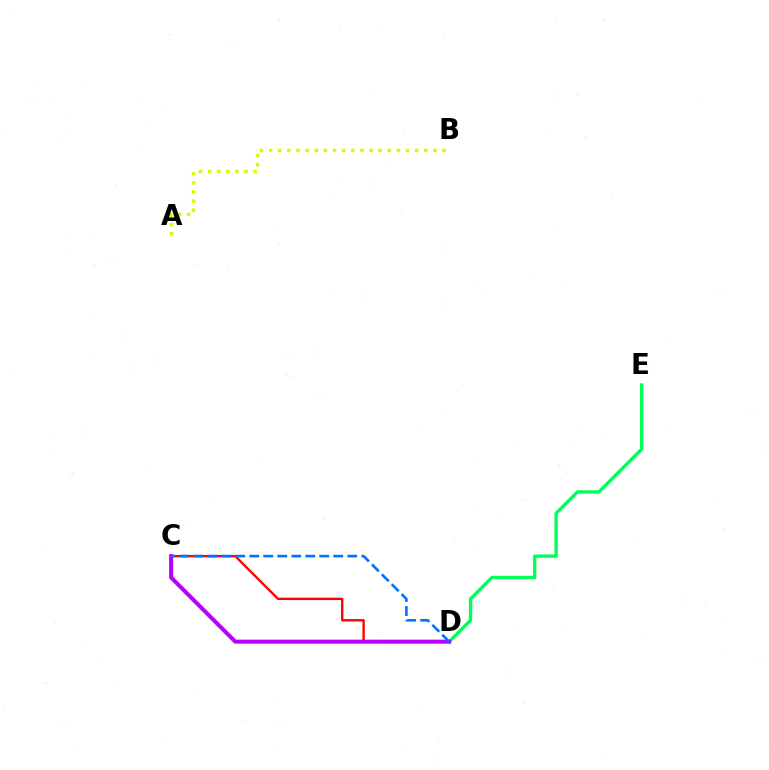{('D', 'E'): [{'color': '#00ff5c', 'line_style': 'solid', 'thickness': 2.42}], ('C', 'D'): [{'color': '#ff0000', 'line_style': 'solid', 'thickness': 1.7}, {'color': '#b900ff', 'line_style': 'solid', 'thickness': 2.88}, {'color': '#0074ff', 'line_style': 'dashed', 'thickness': 1.9}], ('A', 'B'): [{'color': '#d1ff00', 'line_style': 'dotted', 'thickness': 2.48}]}